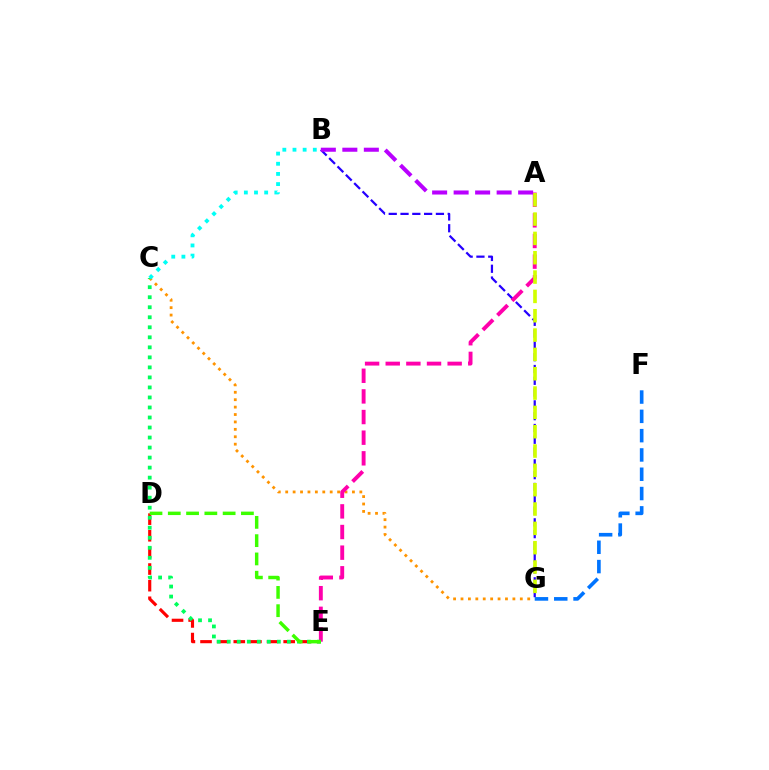{('D', 'E'): [{'color': '#ff0000', 'line_style': 'dashed', 'thickness': 2.26}, {'color': '#3dff00', 'line_style': 'dashed', 'thickness': 2.48}], ('C', 'G'): [{'color': '#ff9400', 'line_style': 'dotted', 'thickness': 2.01}], ('B', 'G'): [{'color': '#2500ff', 'line_style': 'dashed', 'thickness': 1.6}], ('A', 'E'): [{'color': '#ff00ac', 'line_style': 'dashed', 'thickness': 2.8}], ('A', 'B'): [{'color': '#b900ff', 'line_style': 'dashed', 'thickness': 2.92}], ('C', 'E'): [{'color': '#00ff5c', 'line_style': 'dotted', 'thickness': 2.72}], ('F', 'G'): [{'color': '#0074ff', 'line_style': 'dashed', 'thickness': 2.62}], ('B', 'C'): [{'color': '#00fff6', 'line_style': 'dotted', 'thickness': 2.76}], ('A', 'G'): [{'color': '#d1ff00', 'line_style': 'dashed', 'thickness': 2.63}]}